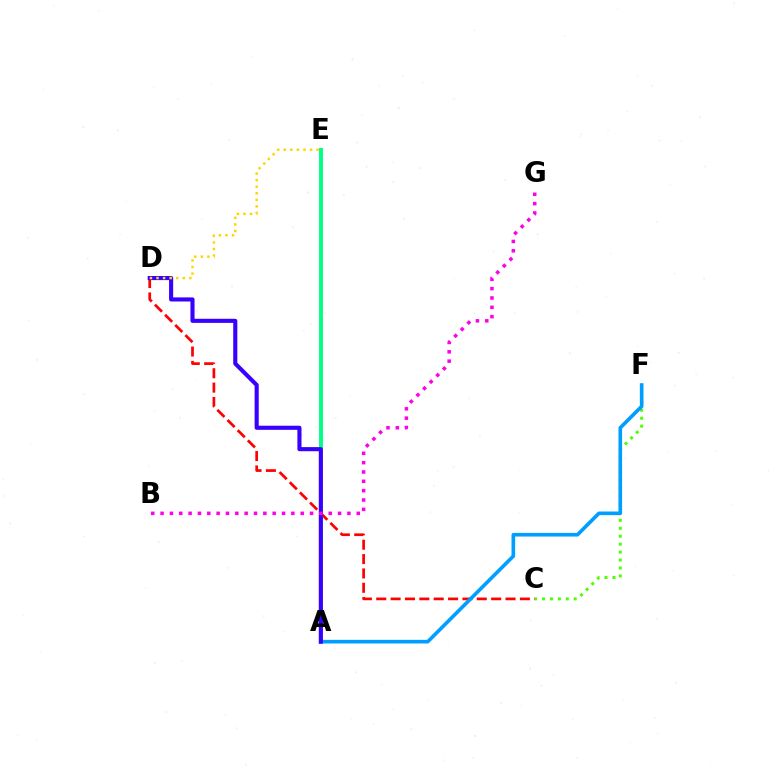{('C', 'F'): [{'color': '#4fff00', 'line_style': 'dotted', 'thickness': 2.15}], ('C', 'D'): [{'color': '#ff0000', 'line_style': 'dashed', 'thickness': 1.95}], ('A', 'F'): [{'color': '#009eff', 'line_style': 'solid', 'thickness': 2.62}], ('A', 'E'): [{'color': '#00ff86', 'line_style': 'solid', 'thickness': 2.83}], ('A', 'D'): [{'color': '#3700ff', 'line_style': 'solid', 'thickness': 2.95}], ('D', 'E'): [{'color': '#ffd500', 'line_style': 'dotted', 'thickness': 1.78}], ('B', 'G'): [{'color': '#ff00ed', 'line_style': 'dotted', 'thickness': 2.54}]}